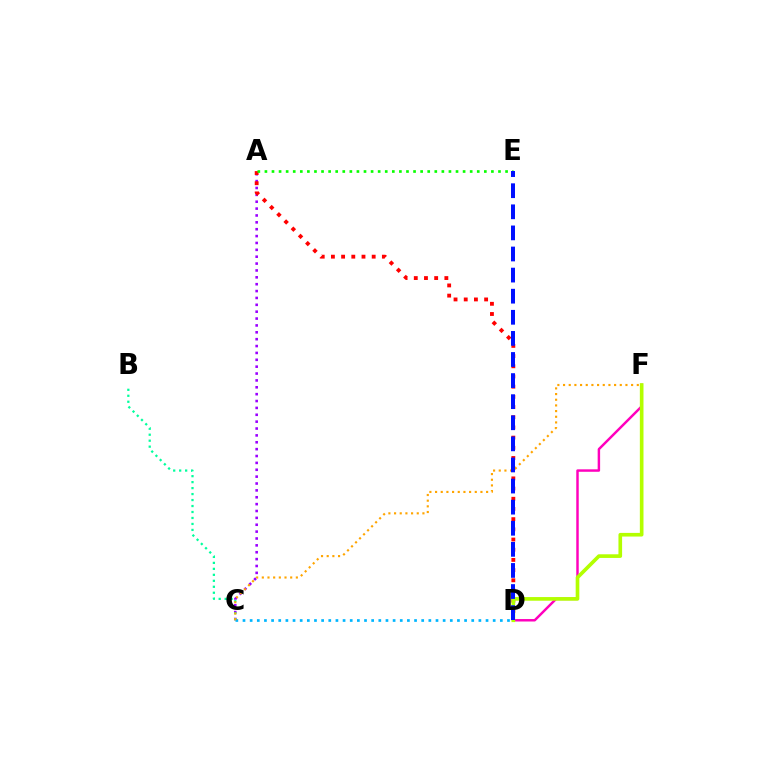{('A', 'C'): [{'color': '#9b00ff', 'line_style': 'dotted', 'thickness': 1.87}], ('A', 'D'): [{'color': '#ff0000', 'line_style': 'dotted', 'thickness': 2.77}], ('B', 'C'): [{'color': '#00ff9d', 'line_style': 'dotted', 'thickness': 1.62}], ('D', 'F'): [{'color': '#ff00bd', 'line_style': 'solid', 'thickness': 1.77}, {'color': '#b3ff00', 'line_style': 'solid', 'thickness': 2.63}], ('C', 'D'): [{'color': '#00b5ff', 'line_style': 'dotted', 'thickness': 1.94}], ('C', 'F'): [{'color': '#ffa500', 'line_style': 'dotted', 'thickness': 1.54}], ('A', 'E'): [{'color': '#08ff00', 'line_style': 'dotted', 'thickness': 1.92}], ('D', 'E'): [{'color': '#0010ff', 'line_style': 'dashed', 'thickness': 2.87}]}